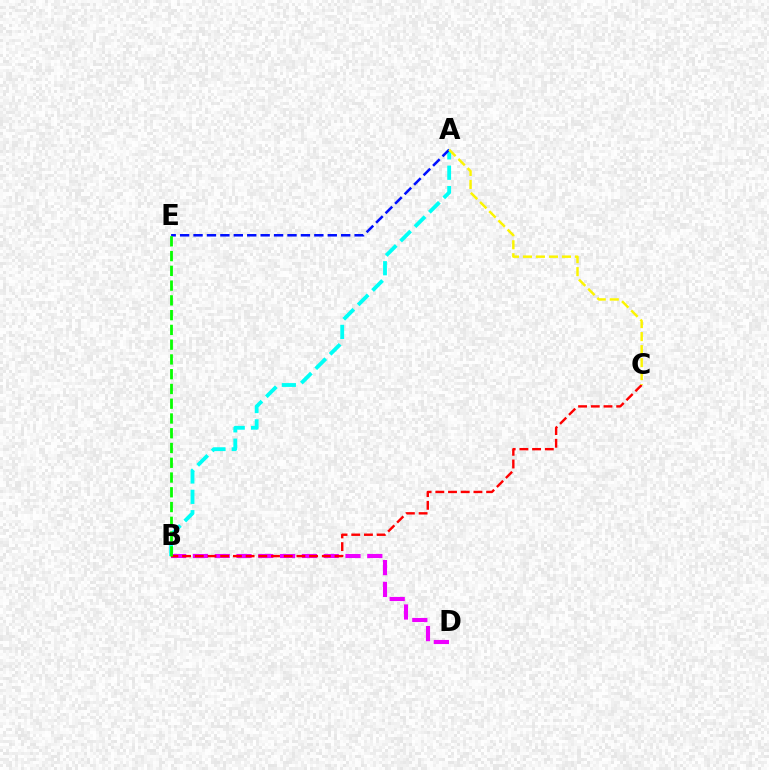{('A', 'B'): [{'color': '#00fff6', 'line_style': 'dashed', 'thickness': 2.76}], ('B', 'D'): [{'color': '#ee00ff', 'line_style': 'dashed', 'thickness': 2.96}], ('B', 'C'): [{'color': '#ff0000', 'line_style': 'dashed', 'thickness': 1.73}], ('A', 'E'): [{'color': '#0010ff', 'line_style': 'dashed', 'thickness': 1.82}], ('B', 'E'): [{'color': '#08ff00', 'line_style': 'dashed', 'thickness': 2.01}], ('A', 'C'): [{'color': '#fcf500', 'line_style': 'dashed', 'thickness': 1.77}]}